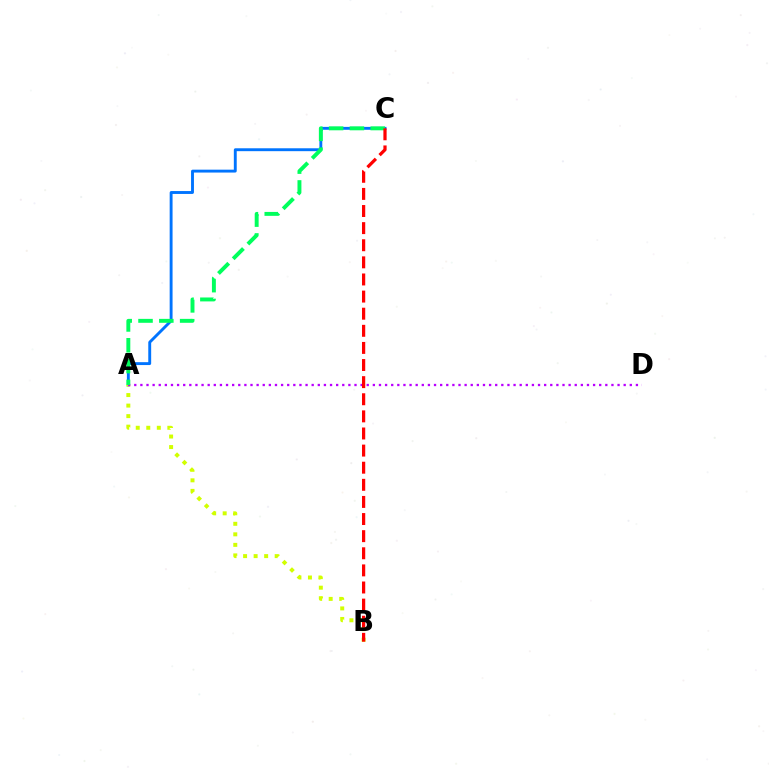{('A', 'C'): [{'color': '#0074ff', 'line_style': 'solid', 'thickness': 2.08}, {'color': '#00ff5c', 'line_style': 'dashed', 'thickness': 2.83}], ('A', 'B'): [{'color': '#d1ff00', 'line_style': 'dotted', 'thickness': 2.86}], ('A', 'D'): [{'color': '#b900ff', 'line_style': 'dotted', 'thickness': 1.66}], ('B', 'C'): [{'color': '#ff0000', 'line_style': 'dashed', 'thickness': 2.32}]}